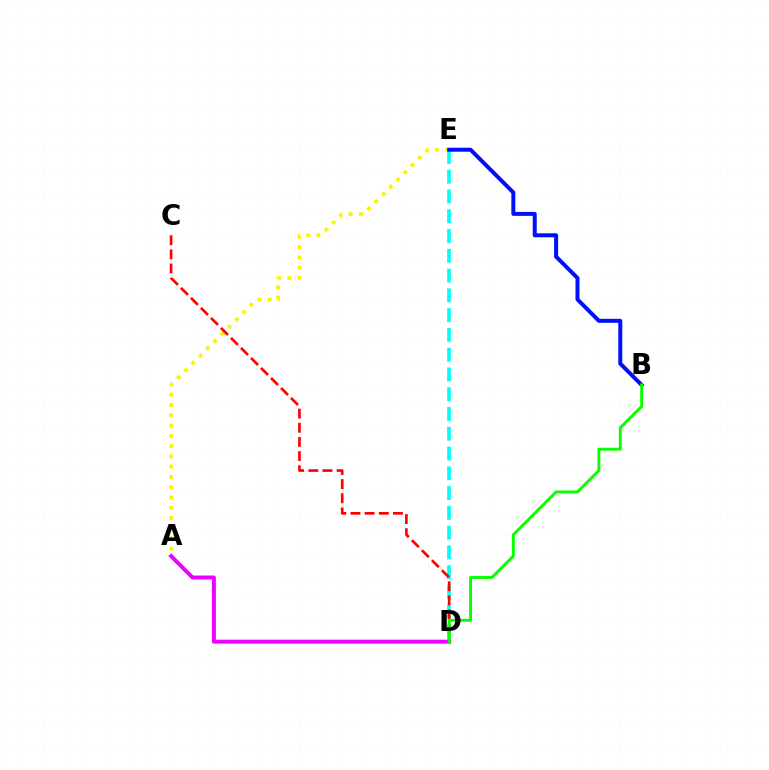{('D', 'E'): [{'color': '#00fff6', 'line_style': 'dashed', 'thickness': 2.69}], ('A', 'E'): [{'color': '#fcf500', 'line_style': 'dotted', 'thickness': 2.79}], ('A', 'D'): [{'color': '#ee00ff', 'line_style': 'solid', 'thickness': 2.86}], ('C', 'D'): [{'color': '#ff0000', 'line_style': 'dashed', 'thickness': 1.92}], ('B', 'E'): [{'color': '#0010ff', 'line_style': 'solid', 'thickness': 2.87}], ('B', 'D'): [{'color': '#08ff00', 'line_style': 'solid', 'thickness': 2.1}]}